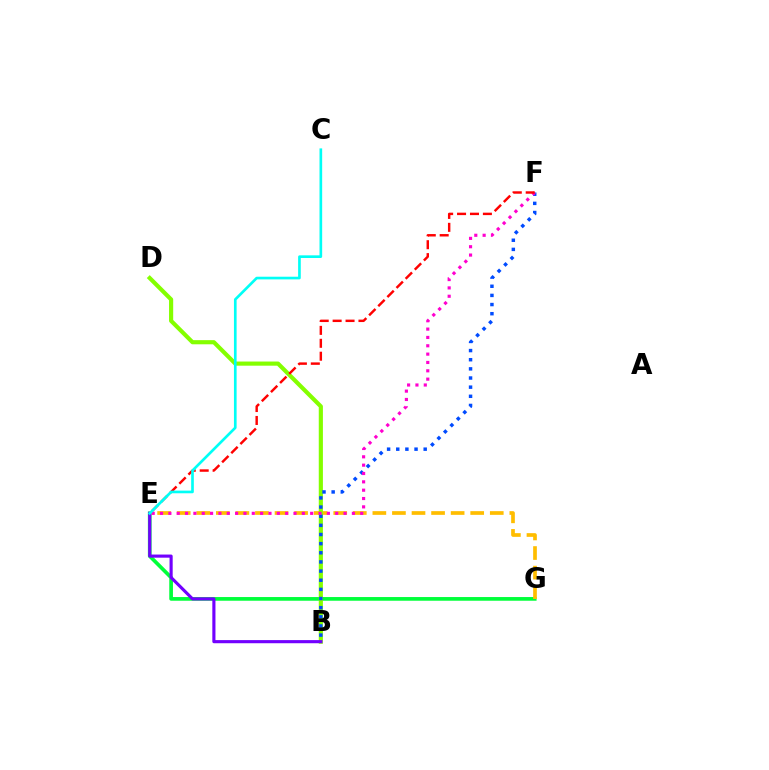{('E', 'G'): [{'color': '#00ff39', 'line_style': 'solid', 'thickness': 2.66}, {'color': '#ffbd00', 'line_style': 'dashed', 'thickness': 2.66}], ('B', 'D'): [{'color': '#84ff00', 'line_style': 'solid', 'thickness': 2.99}], ('B', 'F'): [{'color': '#004bff', 'line_style': 'dotted', 'thickness': 2.49}], ('E', 'F'): [{'color': '#ff00cf', 'line_style': 'dotted', 'thickness': 2.27}, {'color': '#ff0000', 'line_style': 'dashed', 'thickness': 1.76}], ('B', 'E'): [{'color': '#7200ff', 'line_style': 'solid', 'thickness': 2.25}], ('C', 'E'): [{'color': '#00fff6', 'line_style': 'solid', 'thickness': 1.92}]}